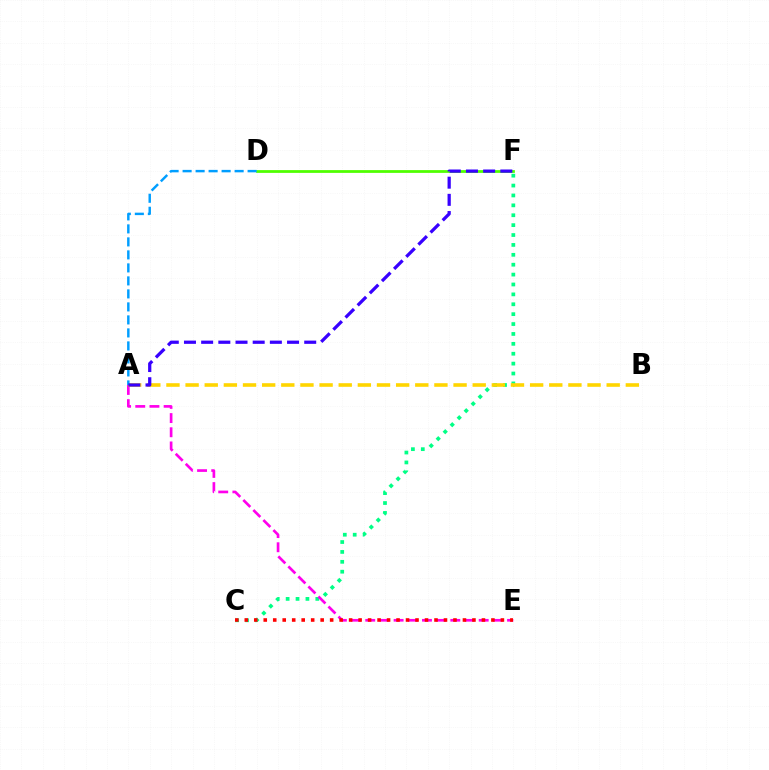{('C', 'F'): [{'color': '#00ff86', 'line_style': 'dotted', 'thickness': 2.69}], ('A', 'E'): [{'color': '#ff00ed', 'line_style': 'dashed', 'thickness': 1.93}], ('A', 'B'): [{'color': '#ffd500', 'line_style': 'dashed', 'thickness': 2.6}], ('D', 'F'): [{'color': '#4fff00', 'line_style': 'solid', 'thickness': 1.99}], ('A', 'D'): [{'color': '#009eff', 'line_style': 'dashed', 'thickness': 1.77}], ('C', 'E'): [{'color': '#ff0000', 'line_style': 'dotted', 'thickness': 2.58}], ('A', 'F'): [{'color': '#3700ff', 'line_style': 'dashed', 'thickness': 2.33}]}